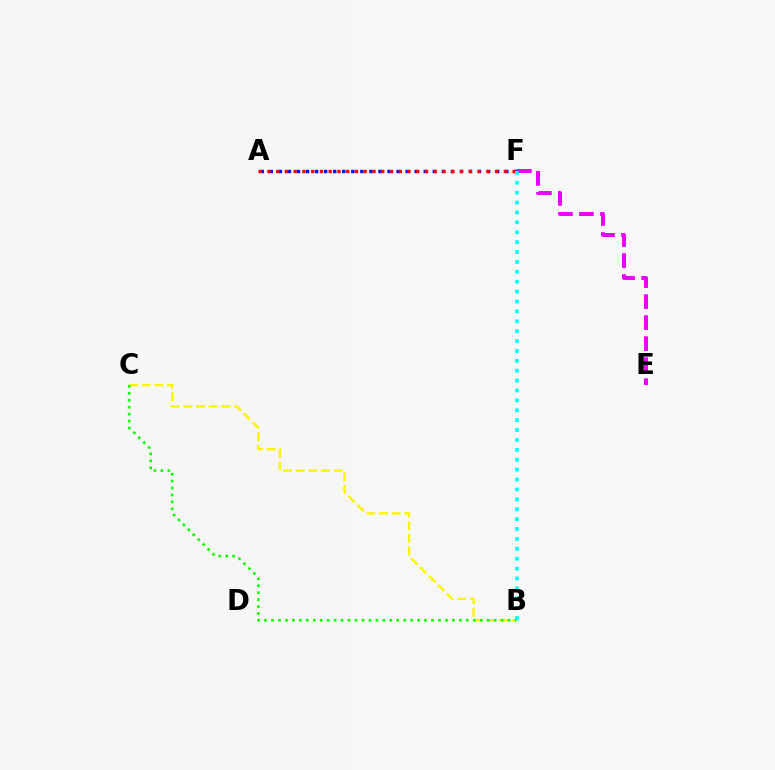{('B', 'C'): [{'color': '#fcf500', 'line_style': 'dashed', 'thickness': 1.71}, {'color': '#08ff00', 'line_style': 'dotted', 'thickness': 1.89}], ('A', 'F'): [{'color': '#0010ff', 'line_style': 'dotted', 'thickness': 2.46}, {'color': '#ff0000', 'line_style': 'dotted', 'thickness': 2.38}], ('E', 'F'): [{'color': '#ee00ff', 'line_style': 'dashed', 'thickness': 2.86}], ('B', 'F'): [{'color': '#00fff6', 'line_style': 'dotted', 'thickness': 2.69}]}